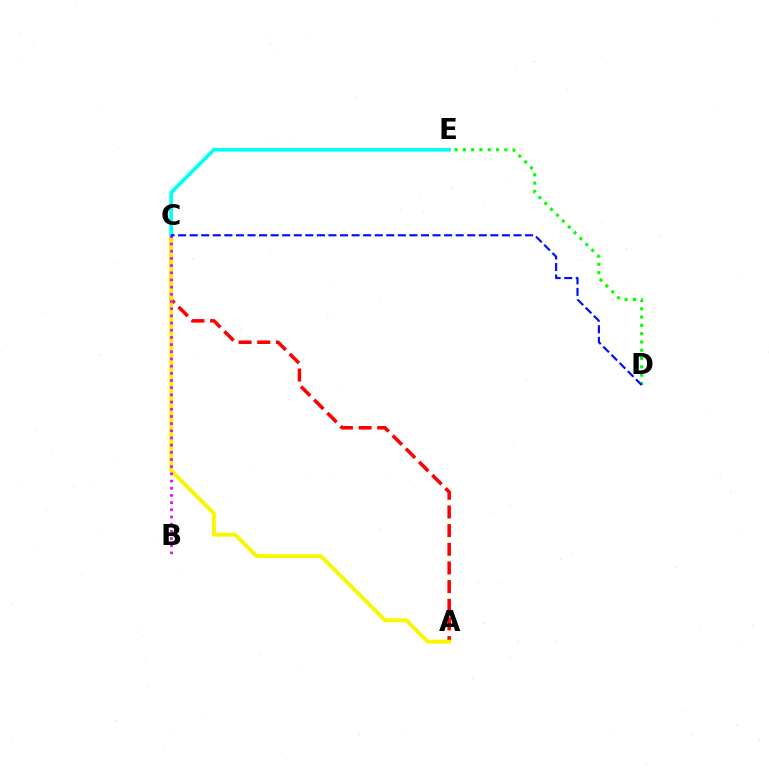{('A', 'C'): [{'color': '#ff0000', 'line_style': 'dashed', 'thickness': 2.54}, {'color': '#fcf500', 'line_style': 'solid', 'thickness': 2.83}], ('C', 'E'): [{'color': '#00fff6', 'line_style': 'solid', 'thickness': 2.61}], ('D', 'E'): [{'color': '#08ff00', 'line_style': 'dotted', 'thickness': 2.25}], ('B', 'C'): [{'color': '#ee00ff', 'line_style': 'dotted', 'thickness': 1.95}], ('C', 'D'): [{'color': '#0010ff', 'line_style': 'dashed', 'thickness': 1.57}]}